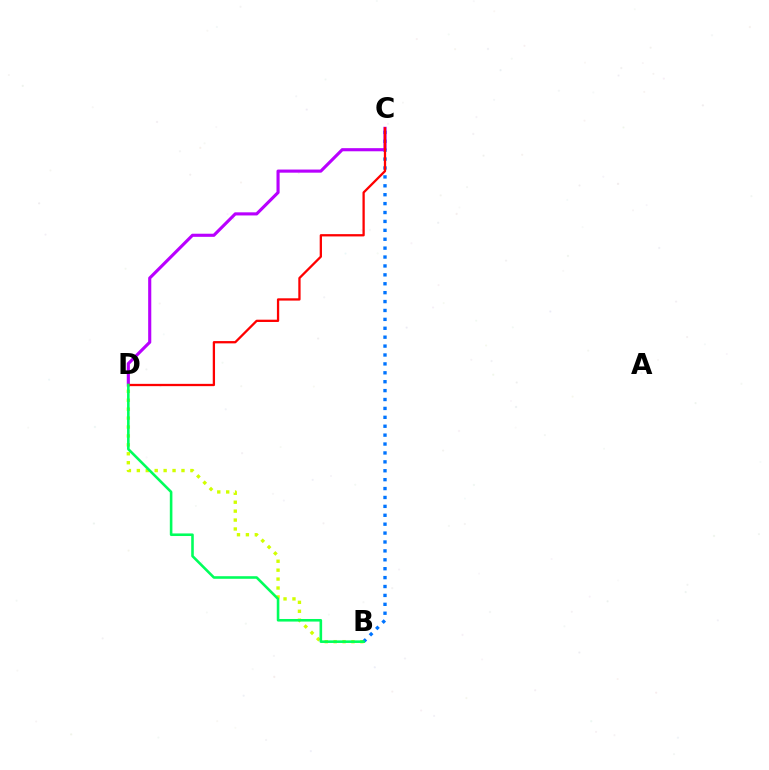{('B', 'D'): [{'color': '#d1ff00', 'line_style': 'dotted', 'thickness': 2.43}, {'color': '#00ff5c', 'line_style': 'solid', 'thickness': 1.86}], ('B', 'C'): [{'color': '#0074ff', 'line_style': 'dotted', 'thickness': 2.42}], ('C', 'D'): [{'color': '#b900ff', 'line_style': 'solid', 'thickness': 2.25}, {'color': '#ff0000', 'line_style': 'solid', 'thickness': 1.65}]}